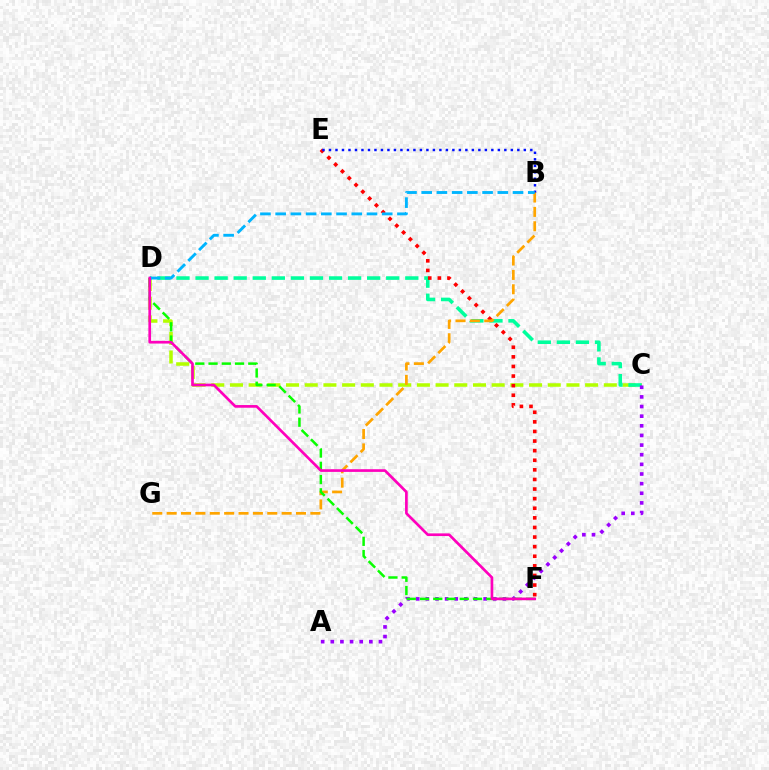{('C', 'D'): [{'color': '#b3ff00', 'line_style': 'dashed', 'thickness': 2.54}, {'color': '#00ff9d', 'line_style': 'dashed', 'thickness': 2.59}], ('E', 'F'): [{'color': '#ff0000', 'line_style': 'dotted', 'thickness': 2.61}], ('B', 'E'): [{'color': '#0010ff', 'line_style': 'dotted', 'thickness': 1.76}], ('B', 'G'): [{'color': '#ffa500', 'line_style': 'dashed', 'thickness': 1.95}], ('A', 'C'): [{'color': '#9b00ff', 'line_style': 'dotted', 'thickness': 2.62}], ('D', 'F'): [{'color': '#08ff00', 'line_style': 'dashed', 'thickness': 1.8}, {'color': '#ff00bd', 'line_style': 'solid', 'thickness': 1.93}], ('B', 'D'): [{'color': '#00b5ff', 'line_style': 'dashed', 'thickness': 2.07}]}